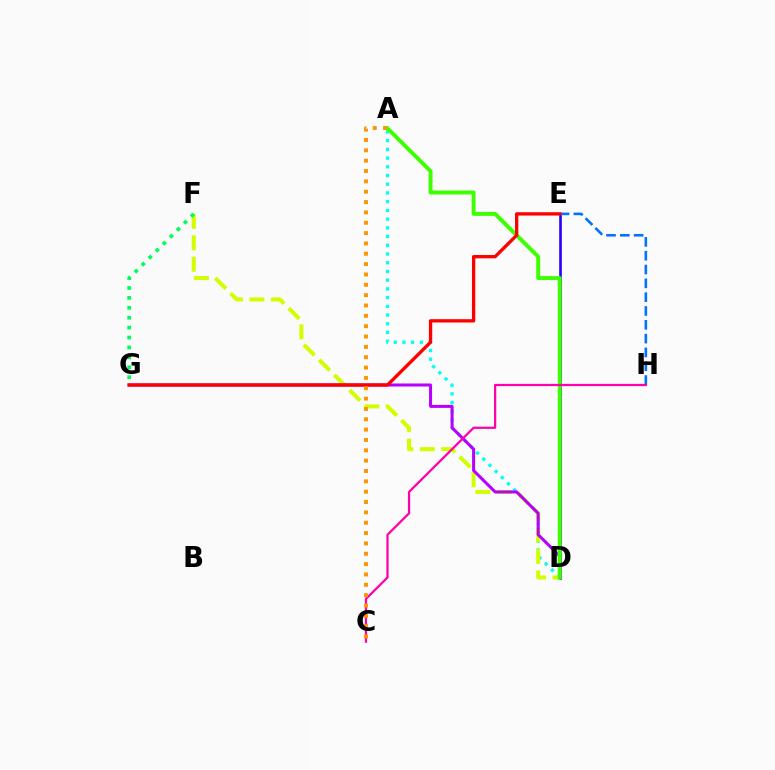{('A', 'D'): [{'color': '#00fff6', 'line_style': 'dotted', 'thickness': 2.37}, {'color': '#3dff00', 'line_style': 'solid', 'thickness': 2.84}], ('D', 'E'): [{'color': '#2500ff', 'line_style': 'solid', 'thickness': 1.87}], ('D', 'F'): [{'color': '#d1ff00', 'line_style': 'dashed', 'thickness': 2.91}], ('D', 'G'): [{'color': '#b900ff', 'line_style': 'solid', 'thickness': 2.18}], ('F', 'G'): [{'color': '#00ff5c', 'line_style': 'dotted', 'thickness': 2.69}], ('E', 'H'): [{'color': '#0074ff', 'line_style': 'dashed', 'thickness': 1.88}], ('E', 'G'): [{'color': '#ff0000', 'line_style': 'solid', 'thickness': 2.4}], ('C', 'H'): [{'color': '#ff00ac', 'line_style': 'solid', 'thickness': 1.61}], ('A', 'C'): [{'color': '#ff9400', 'line_style': 'dotted', 'thickness': 2.81}]}